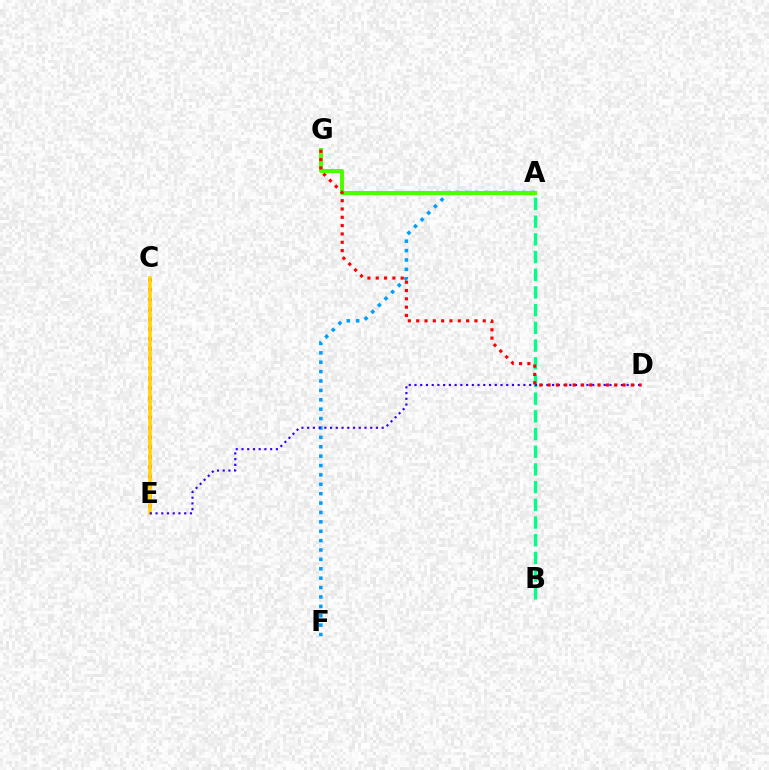{('C', 'E'): [{'color': '#ff00ed', 'line_style': 'dotted', 'thickness': 2.68}, {'color': '#ffd500', 'line_style': 'solid', 'thickness': 2.55}], ('A', 'B'): [{'color': '#00ff86', 'line_style': 'dashed', 'thickness': 2.4}], ('A', 'F'): [{'color': '#009eff', 'line_style': 'dotted', 'thickness': 2.55}], ('D', 'E'): [{'color': '#3700ff', 'line_style': 'dotted', 'thickness': 1.56}], ('A', 'G'): [{'color': '#4fff00', 'line_style': 'solid', 'thickness': 2.91}], ('D', 'G'): [{'color': '#ff0000', 'line_style': 'dotted', 'thickness': 2.26}]}